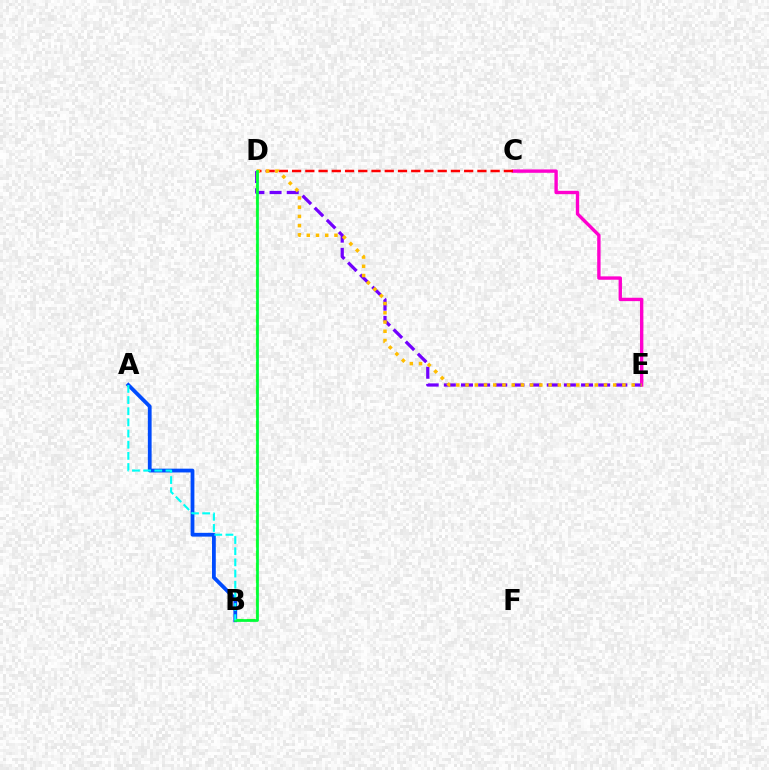{('C', 'E'): [{'color': '#ff00cf', 'line_style': 'solid', 'thickness': 2.42}], ('A', 'B'): [{'color': '#004bff', 'line_style': 'solid', 'thickness': 2.72}, {'color': '#00fff6', 'line_style': 'dashed', 'thickness': 1.52}], ('D', 'E'): [{'color': '#7200ff', 'line_style': 'dashed', 'thickness': 2.33}, {'color': '#ffbd00', 'line_style': 'dotted', 'thickness': 2.51}], ('C', 'D'): [{'color': '#ff0000', 'line_style': 'dashed', 'thickness': 1.8}], ('B', 'D'): [{'color': '#84ff00', 'line_style': 'dashed', 'thickness': 1.61}, {'color': '#00ff39', 'line_style': 'solid', 'thickness': 1.96}]}